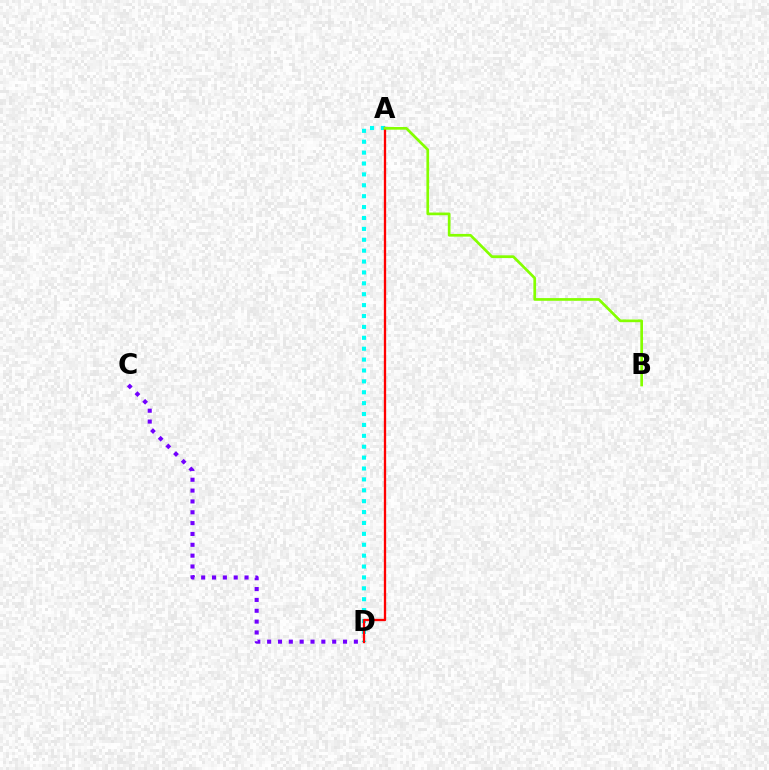{('A', 'D'): [{'color': '#00fff6', 'line_style': 'dotted', 'thickness': 2.96}, {'color': '#ff0000', 'line_style': 'solid', 'thickness': 1.66}], ('A', 'B'): [{'color': '#84ff00', 'line_style': 'solid', 'thickness': 1.95}], ('C', 'D'): [{'color': '#7200ff', 'line_style': 'dotted', 'thickness': 2.95}]}